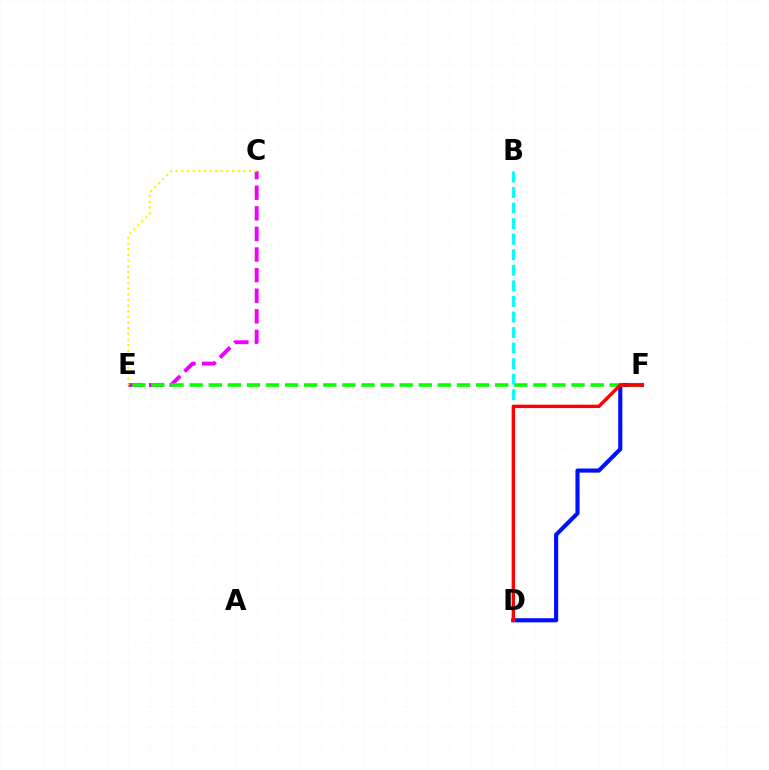{('C', 'E'): [{'color': '#ee00ff', 'line_style': 'dashed', 'thickness': 2.8}, {'color': '#fcf500', 'line_style': 'dotted', 'thickness': 1.53}], ('D', 'F'): [{'color': '#0010ff', 'line_style': 'solid', 'thickness': 2.97}, {'color': '#ff0000', 'line_style': 'solid', 'thickness': 2.44}], ('E', 'F'): [{'color': '#08ff00', 'line_style': 'dashed', 'thickness': 2.59}], ('B', 'D'): [{'color': '#00fff6', 'line_style': 'dashed', 'thickness': 2.11}]}